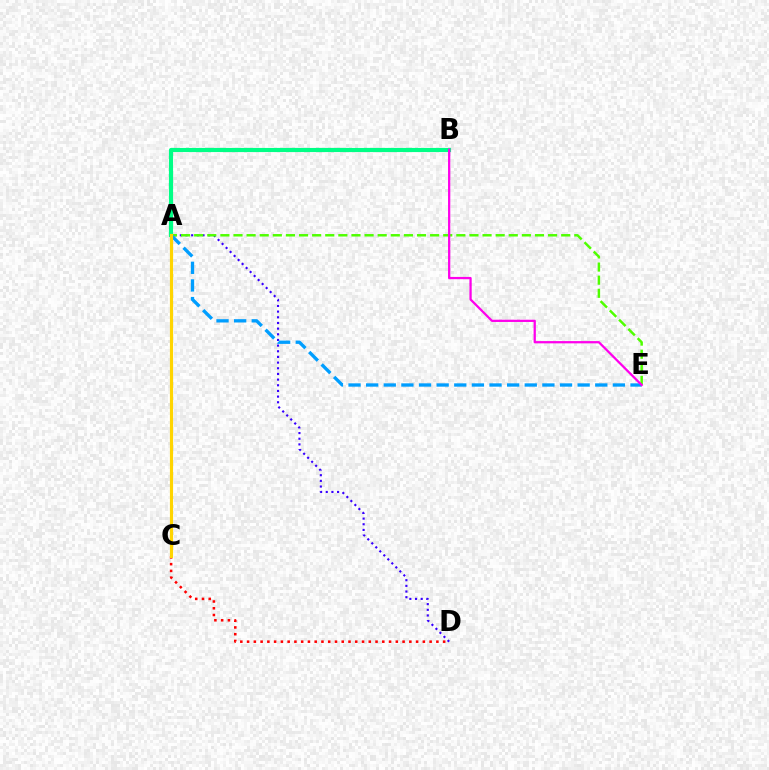{('A', 'D'): [{'color': '#3700ff', 'line_style': 'dotted', 'thickness': 1.54}], ('C', 'D'): [{'color': '#ff0000', 'line_style': 'dotted', 'thickness': 1.84}], ('A', 'E'): [{'color': '#4fff00', 'line_style': 'dashed', 'thickness': 1.78}, {'color': '#009eff', 'line_style': 'dashed', 'thickness': 2.39}], ('A', 'B'): [{'color': '#00ff86', 'line_style': 'solid', 'thickness': 2.99}], ('A', 'C'): [{'color': '#ffd500', 'line_style': 'solid', 'thickness': 2.27}], ('B', 'E'): [{'color': '#ff00ed', 'line_style': 'solid', 'thickness': 1.63}]}